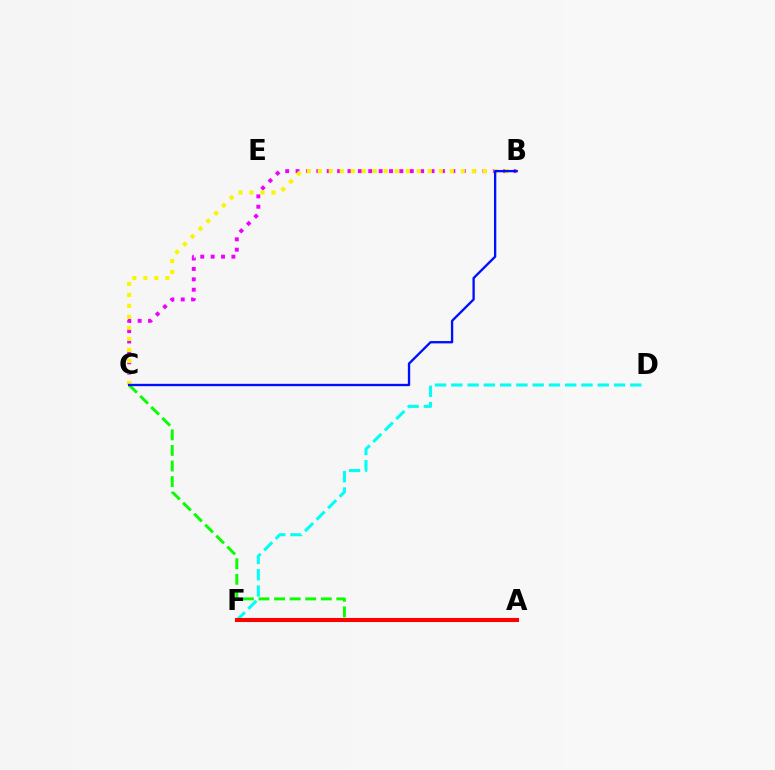{('D', 'F'): [{'color': '#00fff6', 'line_style': 'dashed', 'thickness': 2.21}], ('B', 'C'): [{'color': '#ee00ff', 'line_style': 'dotted', 'thickness': 2.82}, {'color': '#fcf500', 'line_style': 'dotted', 'thickness': 2.99}, {'color': '#0010ff', 'line_style': 'solid', 'thickness': 1.68}], ('A', 'C'): [{'color': '#08ff00', 'line_style': 'dashed', 'thickness': 2.12}], ('A', 'F'): [{'color': '#ff0000', 'line_style': 'solid', 'thickness': 2.93}]}